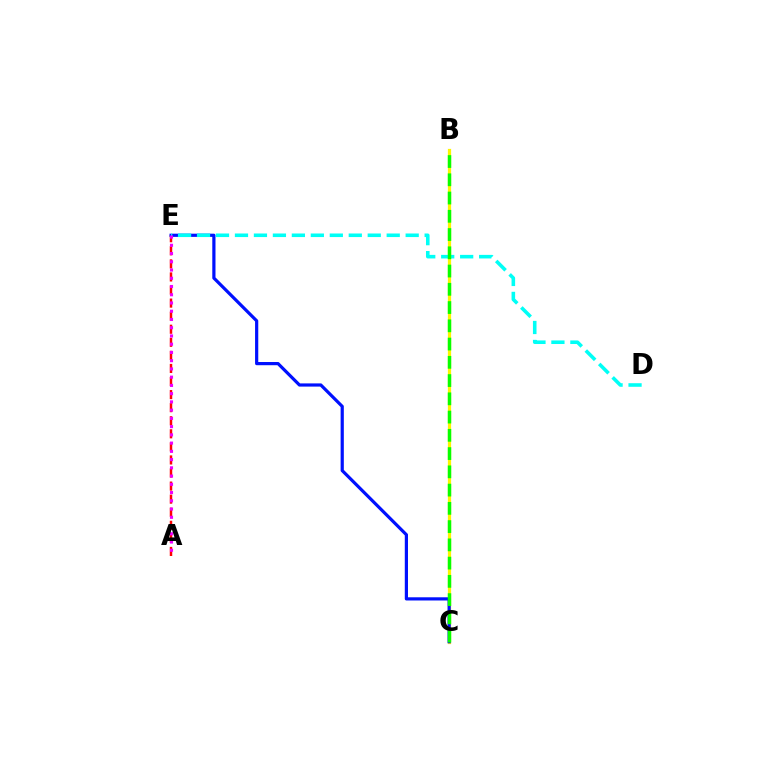{('B', 'C'): [{'color': '#fcf500', 'line_style': 'solid', 'thickness': 2.33}, {'color': '#08ff00', 'line_style': 'dashed', 'thickness': 2.48}], ('A', 'E'): [{'color': '#ff0000', 'line_style': 'dashed', 'thickness': 1.78}, {'color': '#ee00ff', 'line_style': 'dotted', 'thickness': 2.24}], ('C', 'E'): [{'color': '#0010ff', 'line_style': 'solid', 'thickness': 2.3}], ('D', 'E'): [{'color': '#00fff6', 'line_style': 'dashed', 'thickness': 2.58}]}